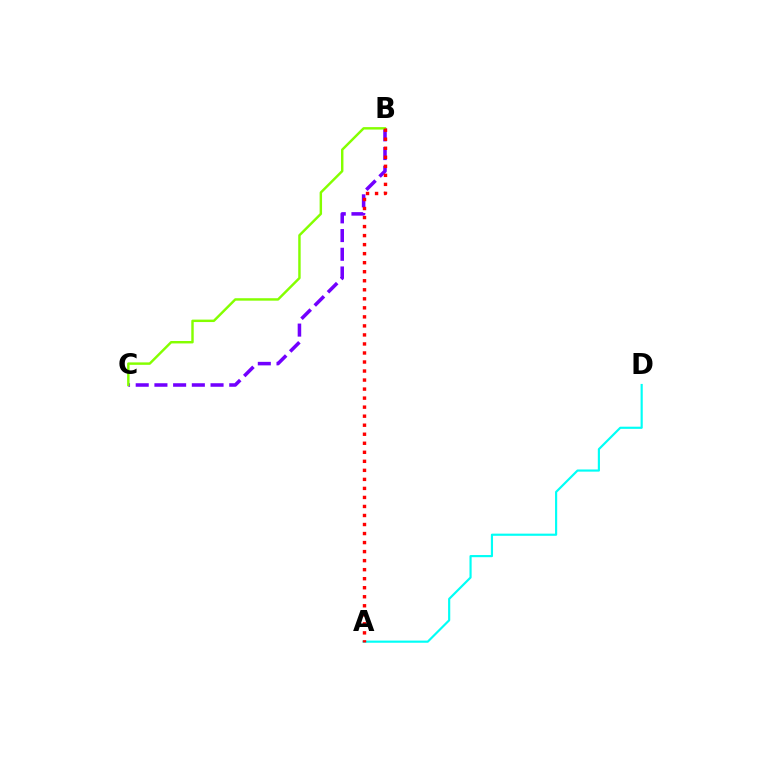{('B', 'C'): [{'color': '#7200ff', 'line_style': 'dashed', 'thickness': 2.54}, {'color': '#84ff00', 'line_style': 'solid', 'thickness': 1.76}], ('A', 'D'): [{'color': '#00fff6', 'line_style': 'solid', 'thickness': 1.56}], ('A', 'B'): [{'color': '#ff0000', 'line_style': 'dotted', 'thickness': 2.45}]}